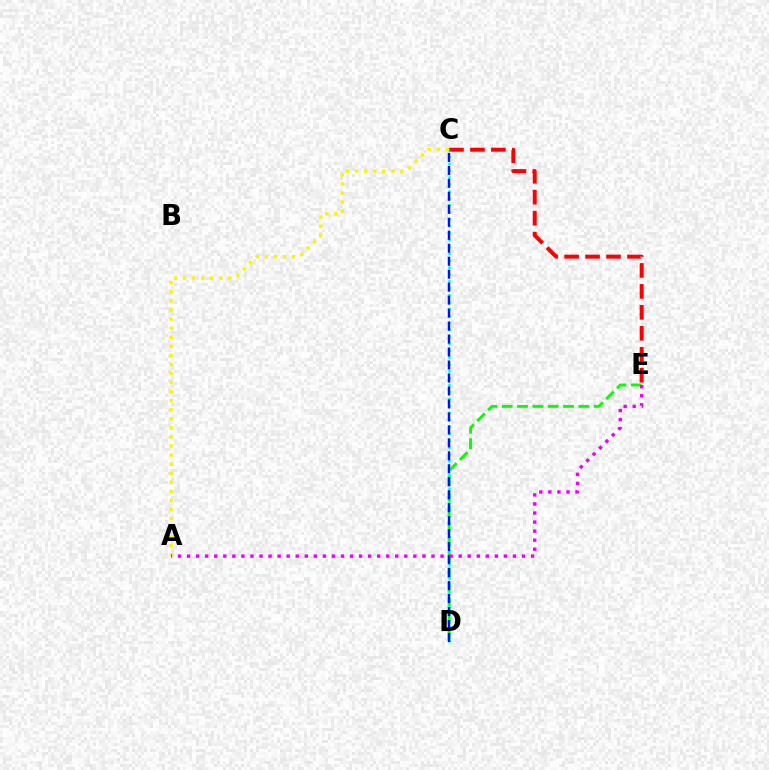{('A', 'C'): [{'color': '#fcf500', 'line_style': 'dotted', 'thickness': 2.46}], ('D', 'E'): [{'color': '#08ff00', 'line_style': 'dashed', 'thickness': 2.08}], ('C', 'E'): [{'color': '#ff0000', 'line_style': 'dashed', 'thickness': 2.85}], ('C', 'D'): [{'color': '#00fff6', 'line_style': 'dotted', 'thickness': 1.88}, {'color': '#0010ff', 'line_style': 'dashed', 'thickness': 1.76}], ('A', 'E'): [{'color': '#ee00ff', 'line_style': 'dotted', 'thickness': 2.46}]}